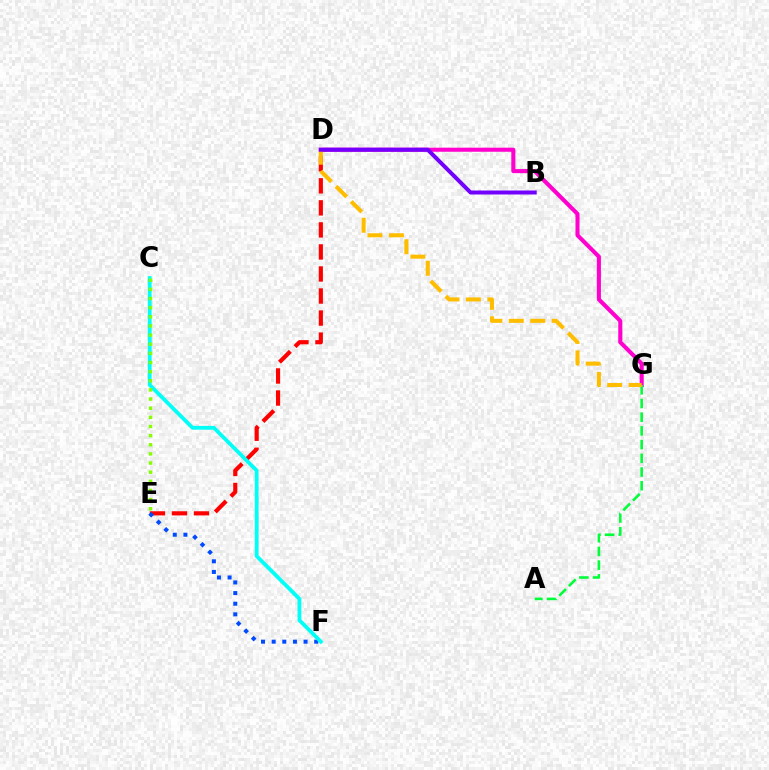{('D', 'G'): [{'color': '#ff00cf', 'line_style': 'solid', 'thickness': 2.93}, {'color': '#ffbd00', 'line_style': 'dashed', 'thickness': 2.91}], ('D', 'E'): [{'color': '#ff0000', 'line_style': 'dashed', 'thickness': 2.99}], ('E', 'F'): [{'color': '#004bff', 'line_style': 'dotted', 'thickness': 2.89}], ('C', 'F'): [{'color': '#00fff6', 'line_style': 'solid', 'thickness': 2.73}], ('A', 'G'): [{'color': '#00ff39', 'line_style': 'dashed', 'thickness': 1.86}], ('C', 'E'): [{'color': '#84ff00', 'line_style': 'dotted', 'thickness': 2.48}], ('B', 'D'): [{'color': '#7200ff', 'line_style': 'solid', 'thickness': 2.88}]}